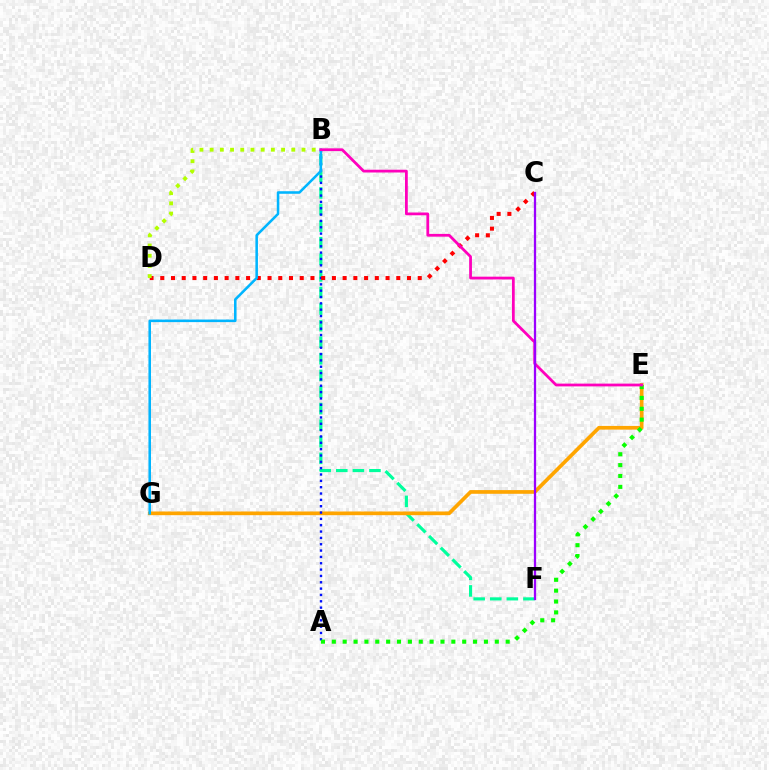{('B', 'F'): [{'color': '#00ff9d', 'line_style': 'dashed', 'thickness': 2.25}], ('E', 'G'): [{'color': '#ffa500', 'line_style': 'solid', 'thickness': 2.66}], ('A', 'B'): [{'color': '#0010ff', 'line_style': 'dotted', 'thickness': 1.72}], ('A', 'E'): [{'color': '#08ff00', 'line_style': 'dotted', 'thickness': 2.95}], ('C', 'D'): [{'color': '#ff0000', 'line_style': 'dotted', 'thickness': 2.91}], ('B', 'G'): [{'color': '#00b5ff', 'line_style': 'solid', 'thickness': 1.84}], ('B', 'E'): [{'color': '#ff00bd', 'line_style': 'solid', 'thickness': 1.99}], ('C', 'F'): [{'color': '#9b00ff', 'line_style': 'solid', 'thickness': 1.64}], ('B', 'D'): [{'color': '#b3ff00', 'line_style': 'dotted', 'thickness': 2.77}]}